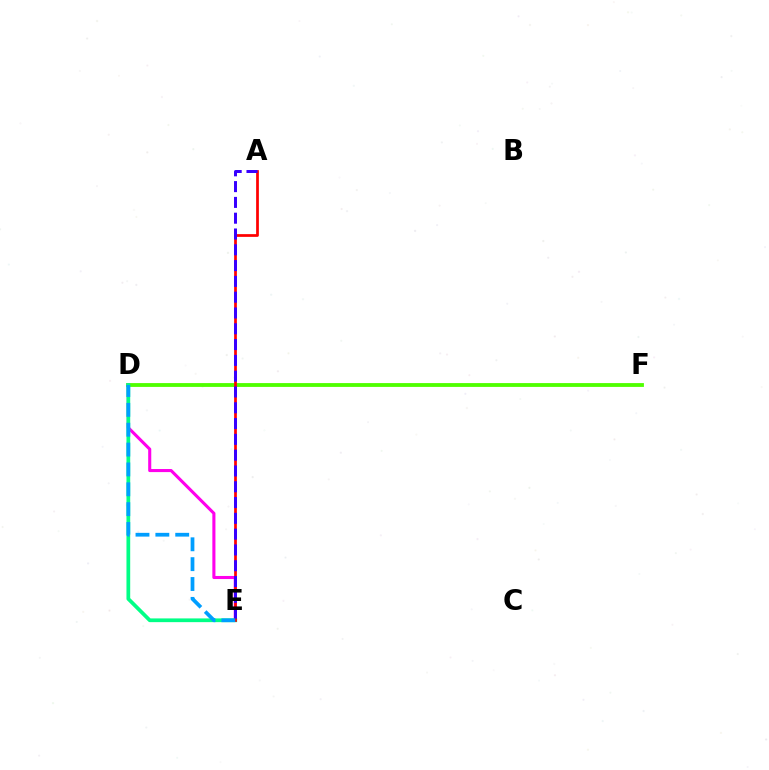{('D', 'F'): [{'color': '#ffd500', 'line_style': 'dotted', 'thickness': 1.56}, {'color': '#4fff00', 'line_style': 'solid', 'thickness': 2.74}], ('D', 'E'): [{'color': '#ff00ed', 'line_style': 'solid', 'thickness': 2.22}, {'color': '#00ff86', 'line_style': 'solid', 'thickness': 2.69}, {'color': '#009eff', 'line_style': 'dashed', 'thickness': 2.7}], ('A', 'E'): [{'color': '#ff0000', 'line_style': 'solid', 'thickness': 1.97}, {'color': '#3700ff', 'line_style': 'dashed', 'thickness': 2.15}]}